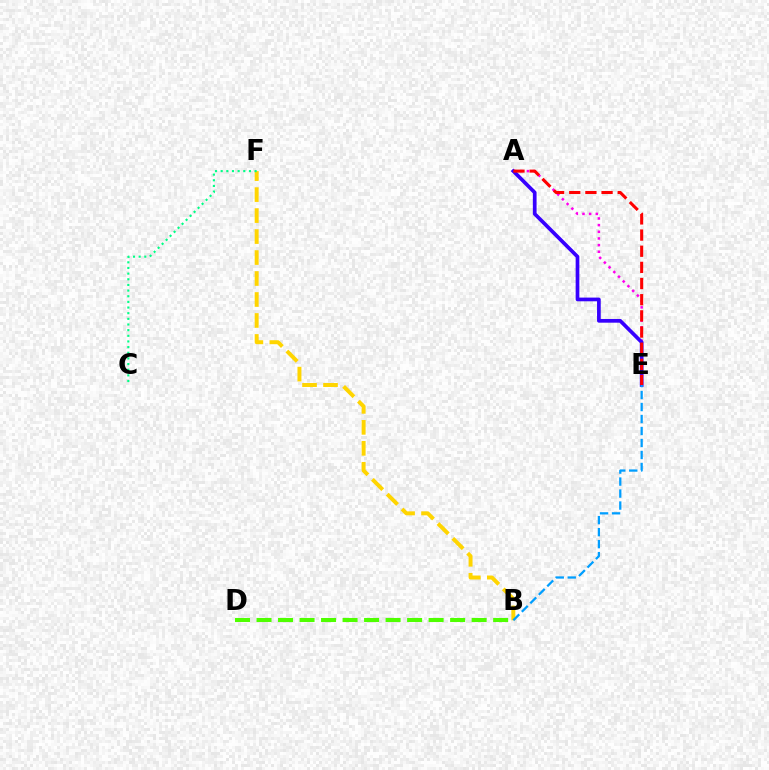{('A', 'E'): [{'color': '#ff00ed', 'line_style': 'dotted', 'thickness': 1.81}, {'color': '#3700ff', 'line_style': 'solid', 'thickness': 2.66}, {'color': '#ff0000', 'line_style': 'dashed', 'thickness': 2.2}], ('B', 'F'): [{'color': '#ffd500', 'line_style': 'dashed', 'thickness': 2.85}], ('B', 'E'): [{'color': '#009eff', 'line_style': 'dashed', 'thickness': 1.63}], ('B', 'D'): [{'color': '#4fff00', 'line_style': 'dashed', 'thickness': 2.92}], ('C', 'F'): [{'color': '#00ff86', 'line_style': 'dotted', 'thickness': 1.54}]}